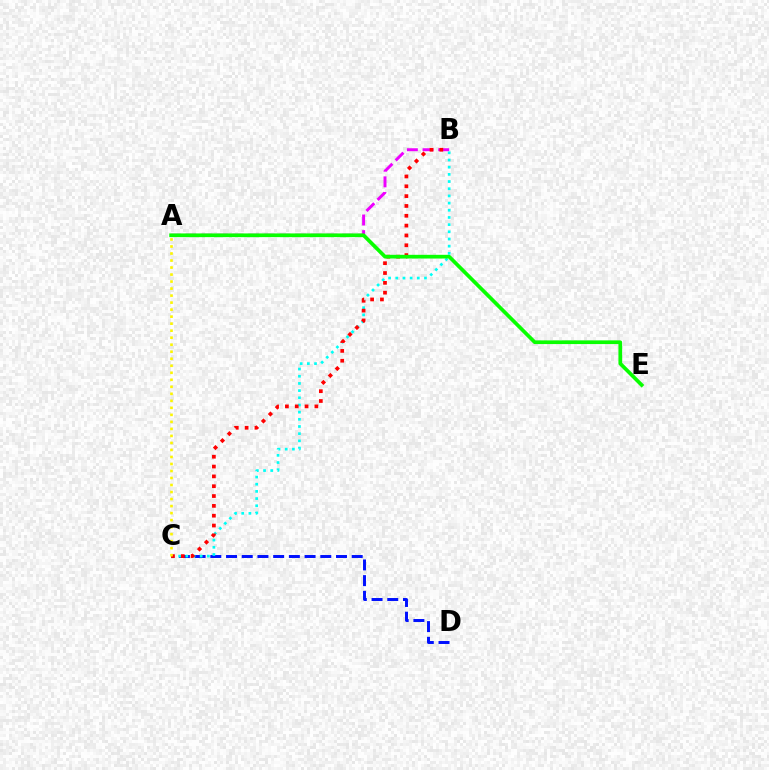{('A', 'B'): [{'color': '#ee00ff', 'line_style': 'dashed', 'thickness': 2.13}], ('C', 'D'): [{'color': '#0010ff', 'line_style': 'dashed', 'thickness': 2.13}], ('B', 'C'): [{'color': '#00fff6', 'line_style': 'dotted', 'thickness': 1.95}, {'color': '#ff0000', 'line_style': 'dotted', 'thickness': 2.67}], ('A', 'E'): [{'color': '#08ff00', 'line_style': 'solid', 'thickness': 2.66}], ('A', 'C'): [{'color': '#fcf500', 'line_style': 'dotted', 'thickness': 1.91}]}